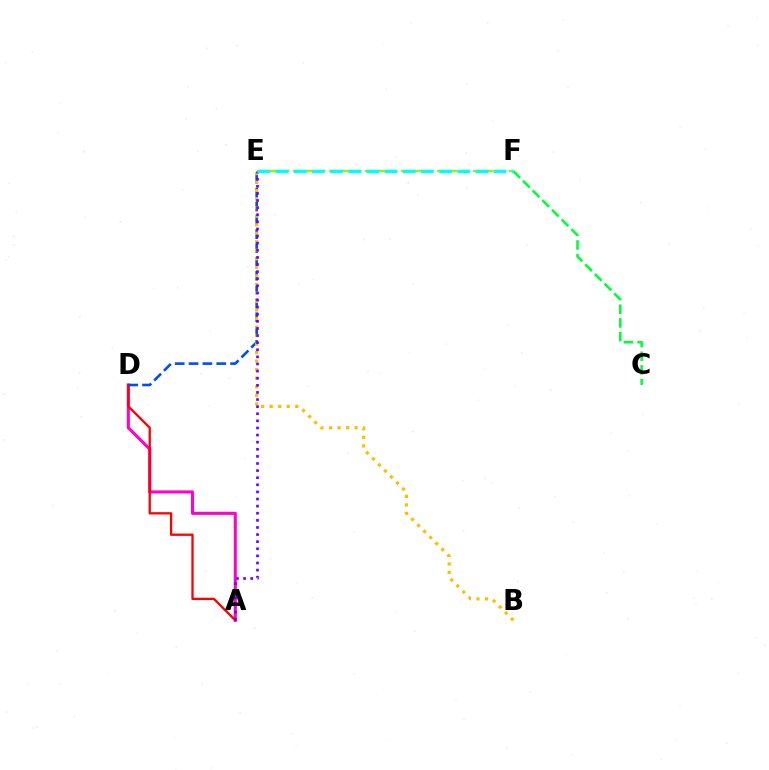{('A', 'D'): [{'color': '#ff00cf', 'line_style': 'solid', 'thickness': 2.22}, {'color': '#ff0000', 'line_style': 'solid', 'thickness': 1.65}], ('C', 'F'): [{'color': '#00ff39', 'line_style': 'dashed', 'thickness': 1.86}], ('D', 'E'): [{'color': '#004bff', 'line_style': 'dashed', 'thickness': 1.88}], ('B', 'E'): [{'color': '#ffbd00', 'line_style': 'dotted', 'thickness': 2.32}], ('E', 'F'): [{'color': '#84ff00', 'line_style': 'dashed', 'thickness': 1.63}, {'color': '#00fff6', 'line_style': 'dashed', 'thickness': 2.47}], ('A', 'E'): [{'color': '#7200ff', 'line_style': 'dotted', 'thickness': 1.93}]}